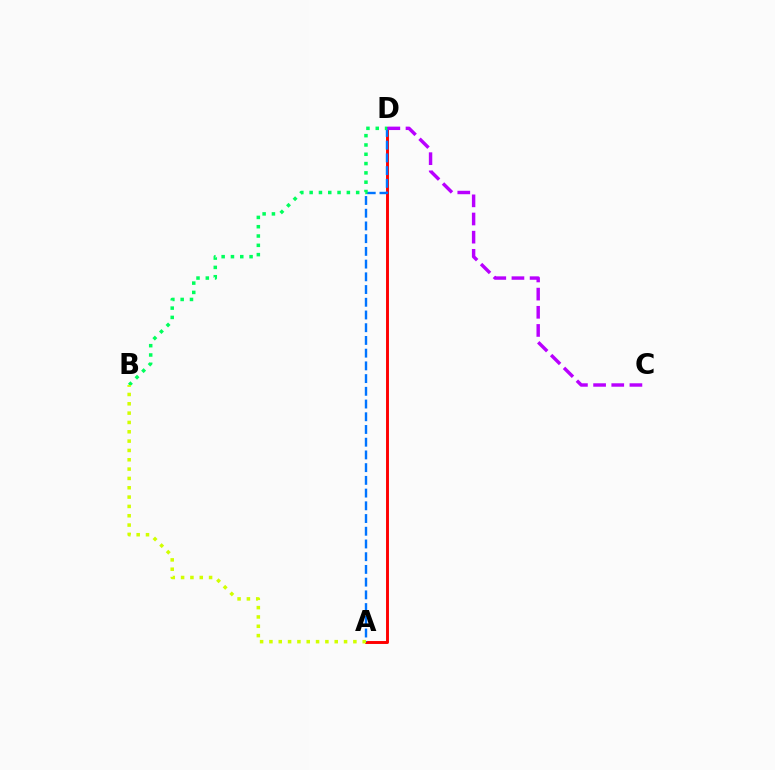{('A', 'D'): [{'color': '#ff0000', 'line_style': 'solid', 'thickness': 2.11}, {'color': '#0074ff', 'line_style': 'dashed', 'thickness': 1.73}], ('B', 'D'): [{'color': '#00ff5c', 'line_style': 'dotted', 'thickness': 2.53}], ('A', 'B'): [{'color': '#d1ff00', 'line_style': 'dotted', 'thickness': 2.53}], ('C', 'D'): [{'color': '#b900ff', 'line_style': 'dashed', 'thickness': 2.47}]}